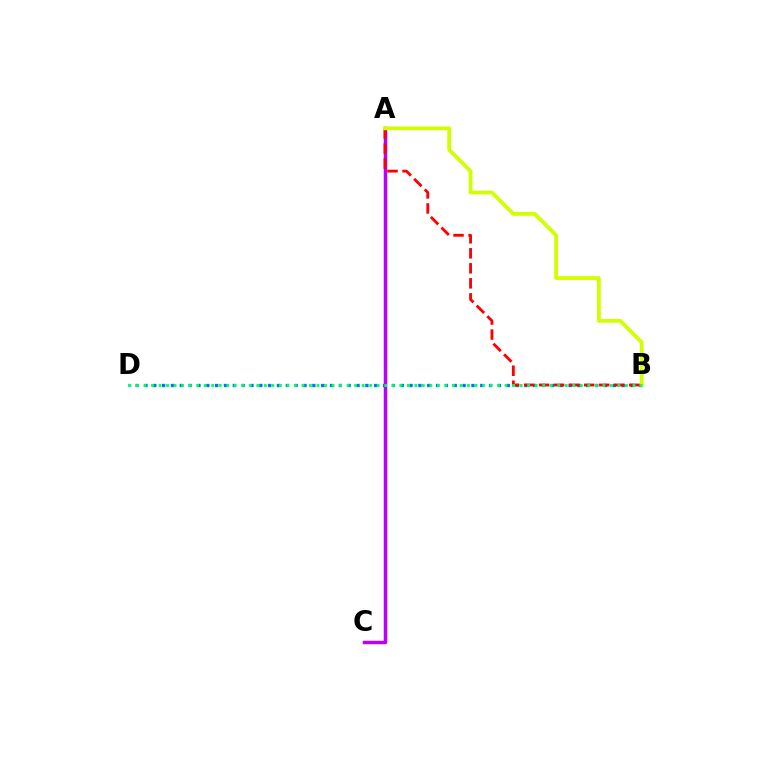{('B', 'D'): [{'color': '#0074ff', 'line_style': 'dotted', 'thickness': 2.4}, {'color': '#00ff5c', 'line_style': 'dotted', 'thickness': 2.04}], ('A', 'C'): [{'color': '#b900ff', 'line_style': 'solid', 'thickness': 2.52}], ('A', 'B'): [{'color': '#ff0000', 'line_style': 'dashed', 'thickness': 2.04}, {'color': '#d1ff00', 'line_style': 'solid', 'thickness': 2.73}]}